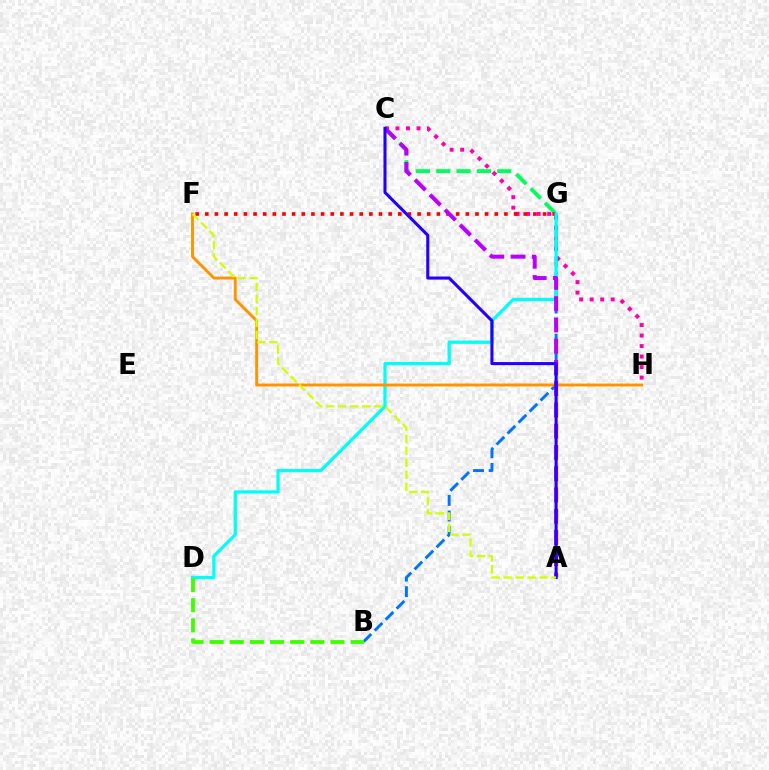{('C', 'H'): [{'color': '#ff00ac', 'line_style': 'dotted', 'thickness': 2.85}], ('B', 'G'): [{'color': '#0074ff', 'line_style': 'dashed', 'thickness': 2.12}], ('C', 'G'): [{'color': '#00ff5c', 'line_style': 'dashed', 'thickness': 2.76}], ('F', 'G'): [{'color': '#ff0000', 'line_style': 'dotted', 'thickness': 2.62}], ('D', 'G'): [{'color': '#00fff6', 'line_style': 'solid', 'thickness': 2.33}], ('F', 'H'): [{'color': '#ff9400', 'line_style': 'solid', 'thickness': 2.09}], ('B', 'D'): [{'color': '#3dff00', 'line_style': 'dashed', 'thickness': 2.74}], ('A', 'C'): [{'color': '#b900ff', 'line_style': 'dashed', 'thickness': 2.89}, {'color': '#2500ff', 'line_style': 'solid', 'thickness': 2.22}], ('A', 'F'): [{'color': '#d1ff00', 'line_style': 'dashed', 'thickness': 1.63}]}